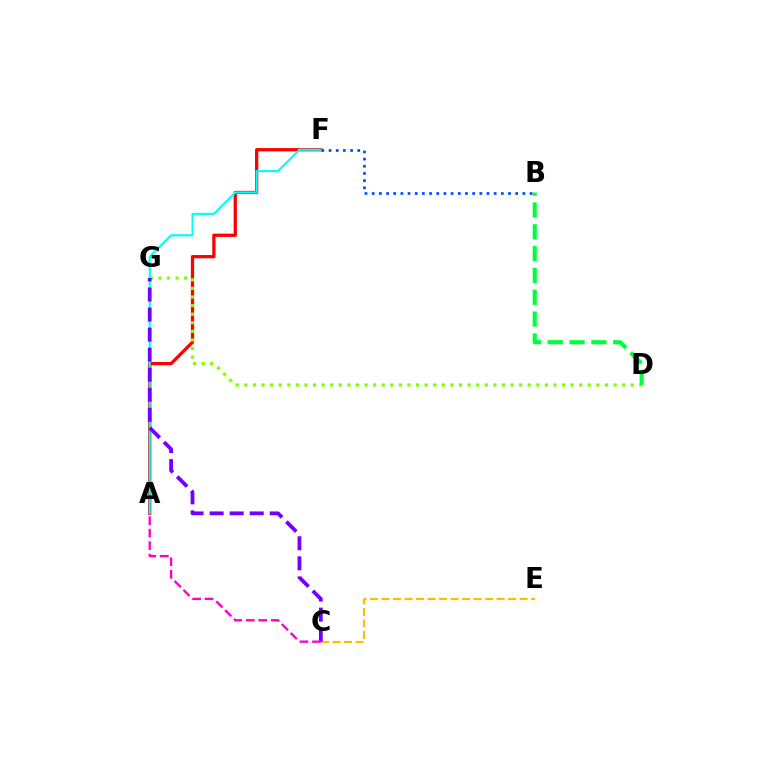{('A', 'F'): [{'color': '#ff0000', 'line_style': 'solid', 'thickness': 2.35}, {'color': '#00fff6', 'line_style': 'solid', 'thickness': 1.54}], ('D', 'G'): [{'color': '#84ff00', 'line_style': 'dotted', 'thickness': 2.33}], ('C', 'E'): [{'color': '#ffbd00', 'line_style': 'dashed', 'thickness': 1.56}], ('B', 'D'): [{'color': '#00ff39', 'line_style': 'dashed', 'thickness': 2.96}], ('C', 'G'): [{'color': '#7200ff', 'line_style': 'dashed', 'thickness': 2.72}], ('A', 'C'): [{'color': '#ff00cf', 'line_style': 'dashed', 'thickness': 1.7}], ('B', 'F'): [{'color': '#004bff', 'line_style': 'dotted', 'thickness': 1.95}]}